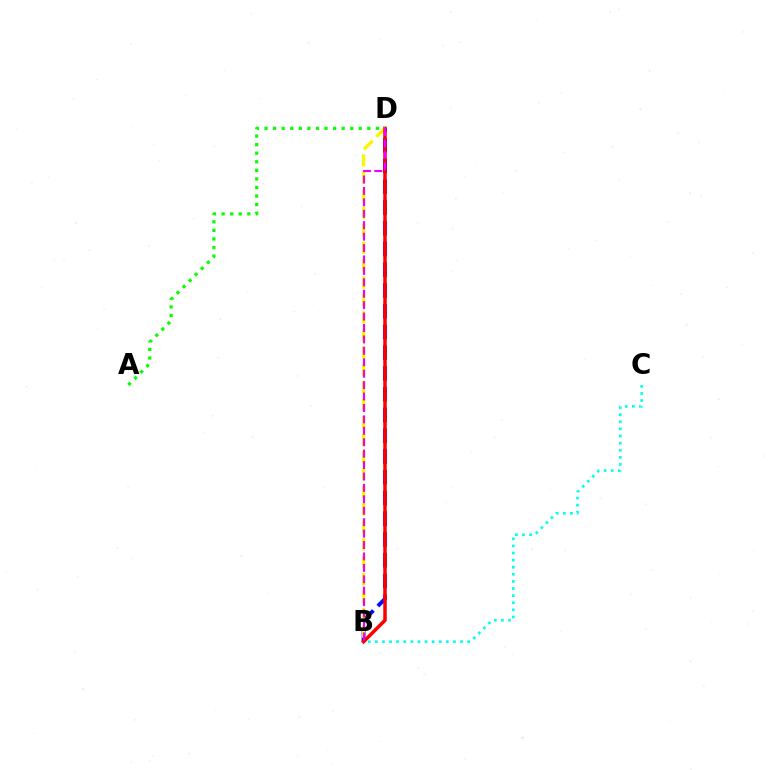{('B', 'D'): [{'color': '#0010ff', 'line_style': 'dashed', 'thickness': 2.82}, {'color': '#fcf500', 'line_style': 'dashed', 'thickness': 2.37}, {'color': '#ff0000', 'line_style': 'solid', 'thickness': 2.53}, {'color': '#ee00ff', 'line_style': 'dashed', 'thickness': 1.55}], ('B', 'C'): [{'color': '#00fff6', 'line_style': 'dotted', 'thickness': 1.93}], ('A', 'D'): [{'color': '#08ff00', 'line_style': 'dotted', 'thickness': 2.33}]}